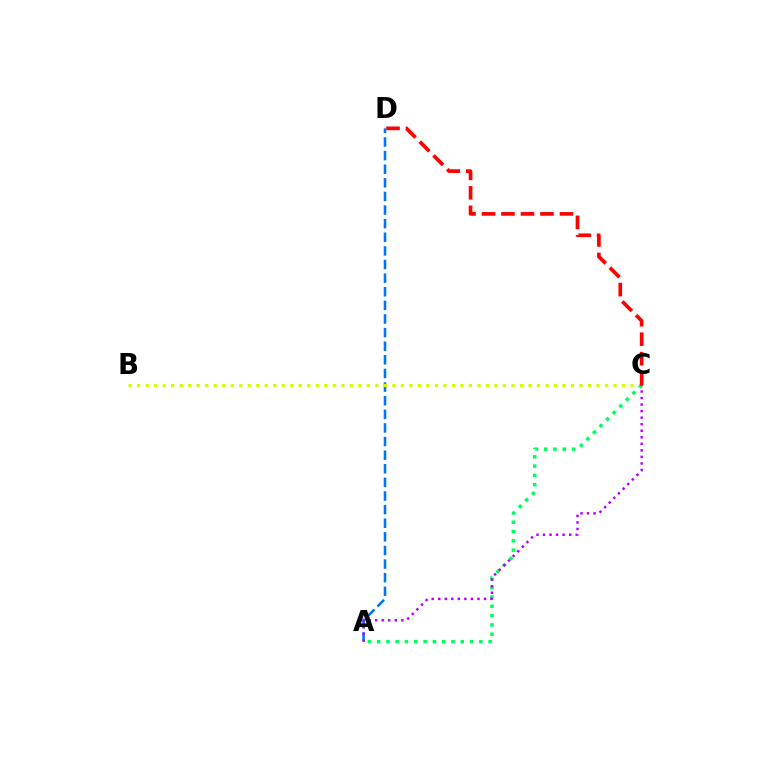{('A', 'D'): [{'color': '#0074ff', 'line_style': 'dashed', 'thickness': 1.85}], ('B', 'C'): [{'color': '#d1ff00', 'line_style': 'dotted', 'thickness': 2.31}], ('A', 'C'): [{'color': '#00ff5c', 'line_style': 'dotted', 'thickness': 2.52}, {'color': '#b900ff', 'line_style': 'dotted', 'thickness': 1.78}], ('C', 'D'): [{'color': '#ff0000', 'line_style': 'dashed', 'thickness': 2.65}]}